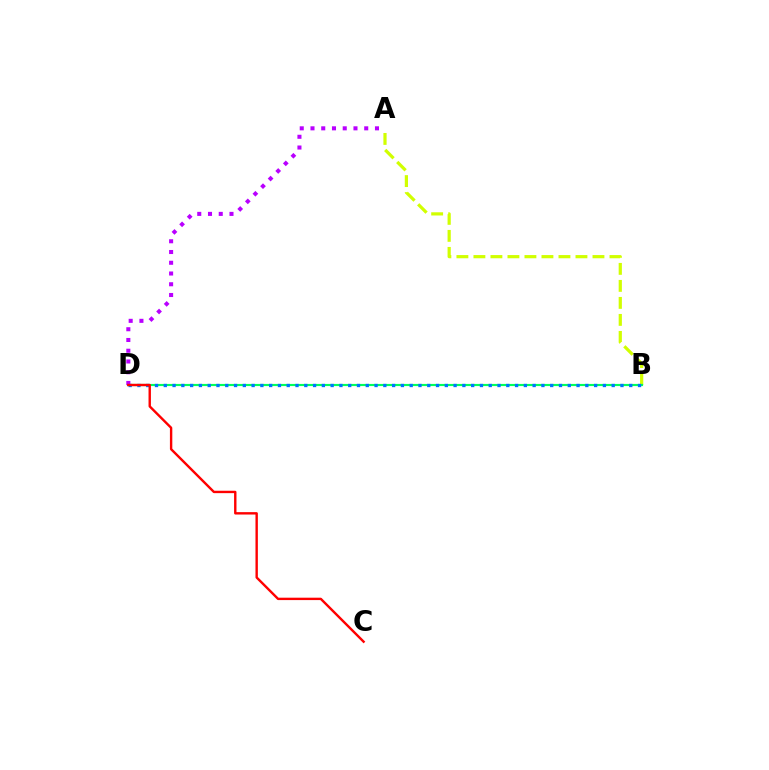{('A', 'B'): [{'color': '#d1ff00', 'line_style': 'dashed', 'thickness': 2.31}], ('B', 'D'): [{'color': '#00ff5c', 'line_style': 'solid', 'thickness': 1.56}, {'color': '#0074ff', 'line_style': 'dotted', 'thickness': 2.39}], ('A', 'D'): [{'color': '#b900ff', 'line_style': 'dotted', 'thickness': 2.92}], ('C', 'D'): [{'color': '#ff0000', 'line_style': 'solid', 'thickness': 1.73}]}